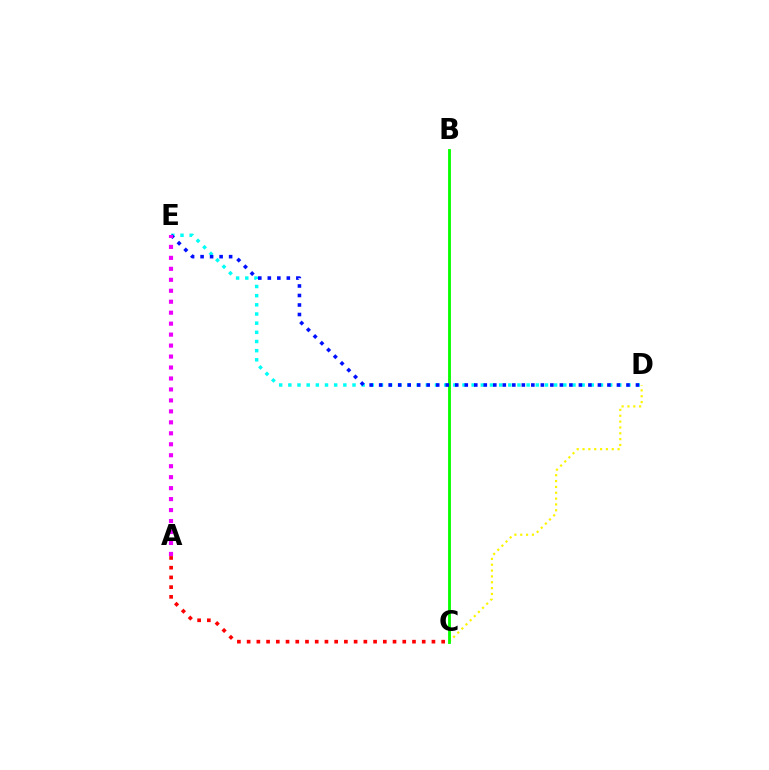{('C', 'D'): [{'color': '#fcf500', 'line_style': 'dotted', 'thickness': 1.59}], ('B', 'C'): [{'color': '#08ff00', 'line_style': 'solid', 'thickness': 2.05}], ('D', 'E'): [{'color': '#00fff6', 'line_style': 'dotted', 'thickness': 2.49}, {'color': '#0010ff', 'line_style': 'dotted', 'thickness': 2.58}], ('A', 'C'): [{'color': '#ff0000', 'line_style': 'dotted', 'thickness': 2.64}], ('A', 'E'): [{'color': '#ee00ff', 'line_style': 'dotted', 'thickness': 2.98}]}